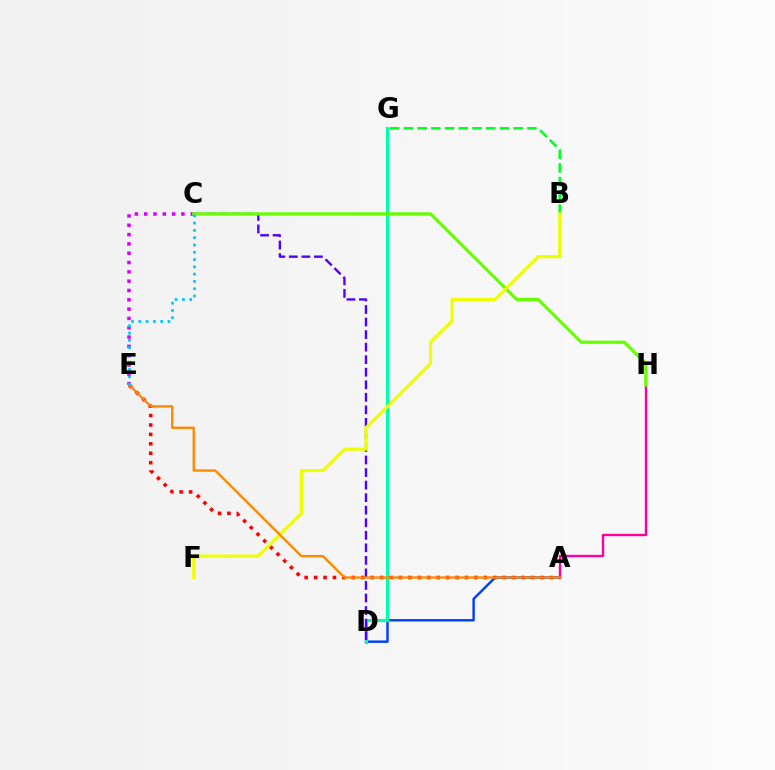{('B', 'G'): [{'color': '#00ff27', 'line_style': 'dashed', 'thickness': 1.86}], ('A', 'D'): [{'color': '#003fff', 'line_style': 'solid', 'thickness': 1.74}], ('D', 'G'): [{'color': '#00ffaf', 'line_style': 'solid', 'thickness': 2.24}], ('A', 'H'): [{'color': '#ff00a0', 'line_style': 'solid', 'thickness': 1.73}], ('C', 'D'): [{'color': '#4f00ff', 'line_style': 'dashed', 'thickness': 1.7}], ('C', 'E'): [{'color': '#d600ff', 'line_style': 'dotted', 'thickness': 2.53}, {'color': '#00c7ff', 'line_style': 'dotted', 'thickness': 1.98}], ('C', 'H'): [{'color': '#66ff00', 'line_style': 'solid', 'thickness': 2.3}], ('A', 'E'): [{'color': '#ff0000', 'line_style': 'dotted', 'thickness': 2.56}, {'color': '#ff8800', 'line_style': 'solid', 'thickness': 1.69}], ('B', 'F'): [{'color': '#eeff00', 'line_style': 'solid', 'thickness': 2.28}]}